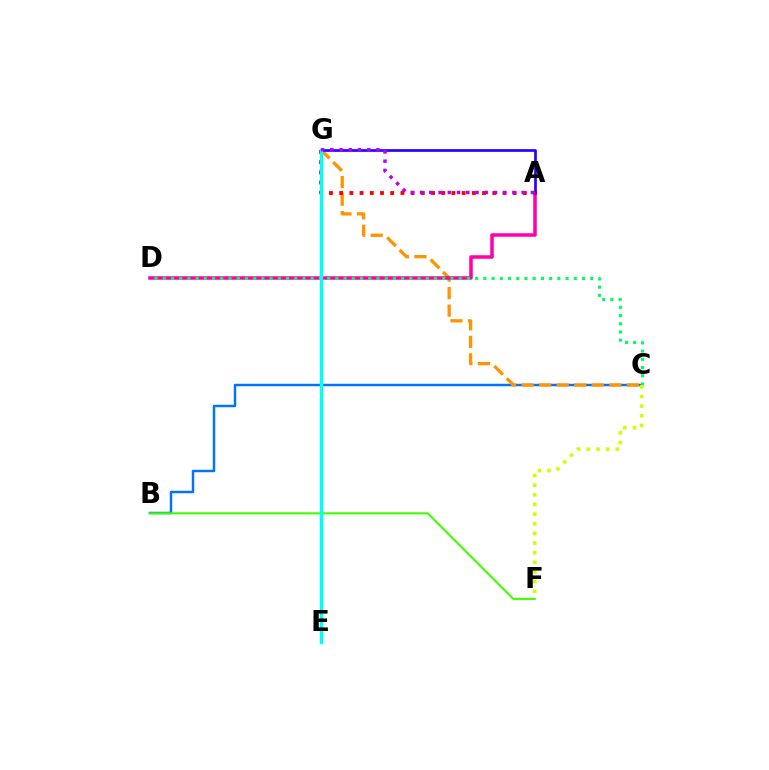{('B', 'C'): [{'color': '#0074ff', 'line_style': 'solid', 'thickness': 1.77}], ('C', 'G'): [{'color': '#ff9400', 'line_style': 'dashed', 'thickness': 2.38}], ('A', 'D'): [{'color': '#ff00ac', 'line_style': 'solid', 'thickness': 2.54}], ('B', 'F'): [{'color': '#3dff00', 'line_style': 'solid', 'thickness': 1.51}], ('A', 'G'): [{'color': '#2500ff', 'line_style': 'solid', 'thickness': 1.93}, {'color': '#ff0000', 'line_style': 'dotted', 'thickness': 2.77}, {'color': '#b900ff', 'line_style': 'dotted', 'thickness': 2.51}], ('C', 'D'): [{'color': '#00ff5c', 'line_style': 'dotted', 'thickness': 2.23}], ('E', 'G'): [{'color': '#00fff6', 'line_style': 'solid', 'thickness': 2.47}], ('C', 'F'): [{'color': '#d1ff00', 'line_style': 'dotted', 'thickness': 2.62}]}